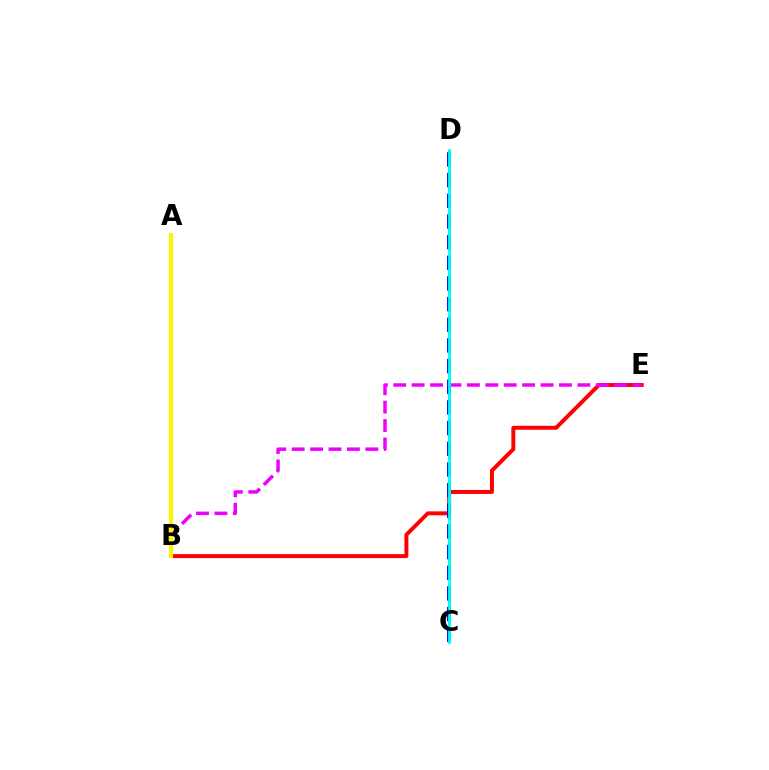{('B', 'E'): [{'color': '#ff0000', 'line_style': 'solid', 'thickness': 2.84}, {'color': '#ee00ff', 'line_style': 'dashed', 'thickness': 2.5}], ('C', 'D'): [{'color': '#08ff00', 'line_style': 'dashed', 'thickness': 2.03}, {'color': '#0010ff', 'line_style': 'dashed', 'thickness': 2.81}, {'color': '#00fff6', 'line_style': 'solid', 'thickness': 1.98}], ('A', 'B'): [{'color': '#fcf500', 'line_style': 'solid', 'thickness': 2.94}]}